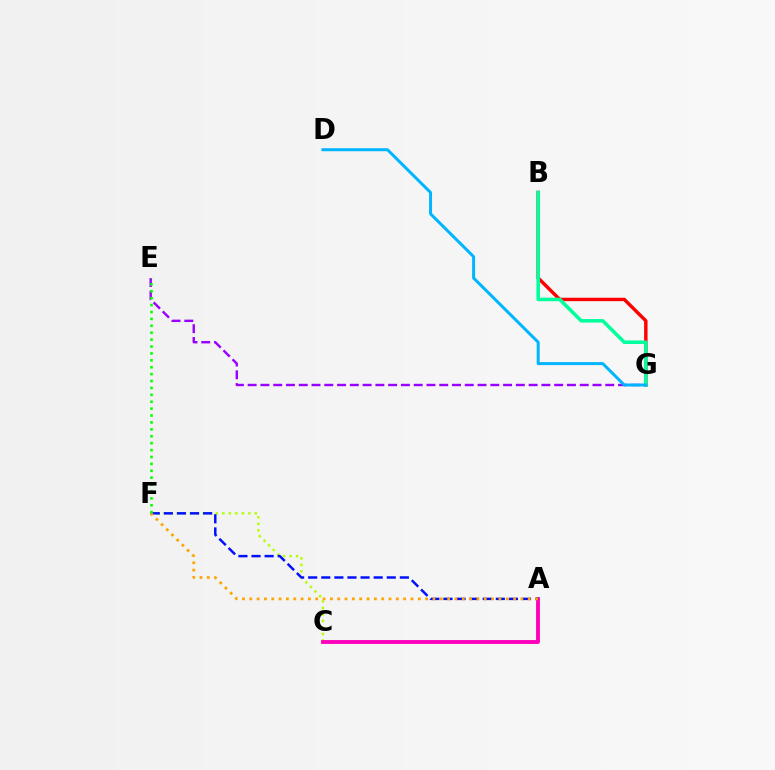{('C', 'F'): [{'color': '#b3ff00', 'line_style': 'dotted', 'thickness': 1.77}], ('E', 'G'): [{'color': '#9b00ff', 'line_style': 'dashed', 'thickness': 1.74}], ('B', 'G'): [{'color': '#ff0000', 'line_style': 'solid', 'thickness': 2.47}, {'color': '#00ff9d', 'line_style': 'solid', 'thickness': 2.56}], ('D', 'G'): [{'color': '#00b5ff', 'line_style': 'solid', 'thickness': 2.15}], ('A', 'C'): [{'color': '#ff00bd', 'line_style': 'solid', 'thickness': 2.79}], ('A', 'F'): [{'color': '#0010ff', 'line_style': 'dashed', 'thickness': 1.78}, {'color': '#ffa500', 'line_style': 'dotted', 'thickness': 1.99}], ('E', 'F'): [{'color': '#08ff00', 'line_style': 'dotted', 'thickness': 1.88}]}